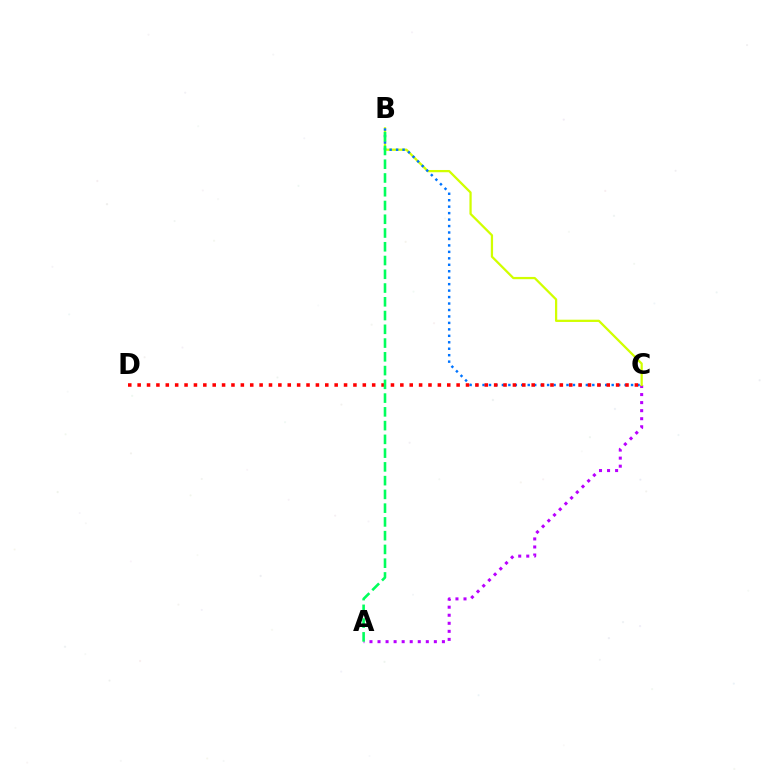{('A', 'C'): [{'color': '#b900ff', 'line_style': 'dotted', 'thickness': 2.19}], ('B', 'C'): [{'color': '#d1ff00', 'line_style': 'solid', 'thickness': 1.62}, {'color': '#0074ff', 'line_style': 'dotted', 'thickness': 1.75}], ('C', 'D'): [{'color': '#ff0000', 'line_style': 'dotted', 'thickness': 2.55}], ('A', 'B'): [{'color': '#00ff5c', 'line_style': 'dashed', 'thickness': 1.87}]}